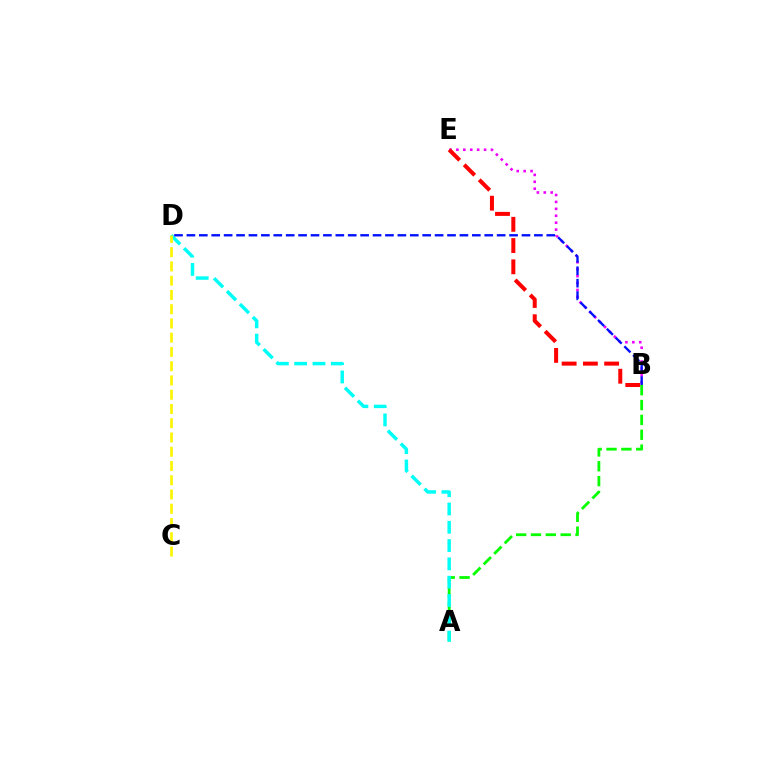{('A', 'B'): [{'color': '#08ff00', 'line_style': 'dashed', 'thickness': 2.02}], ('B', 'E'): [{'color': '#ee00ff', 'line_style': 'dotted', 'thickness': 1.88}, {'color': '#ff0000', 'line_style': 'dashed', 'thickness': 2.89}], ('A', 'D'): [{'color': '#00fff6', 'line_style': 'dashed', 'thickness': 2.49}], ('B', 'D'): [{'color': '#0010ff', 'line_style': 'dashed', 'thickness': 1.69}], ('C', 'D'): [{'color': '#fcf500', 'line_style': 'dashed', 'thickness': 1.94}]}